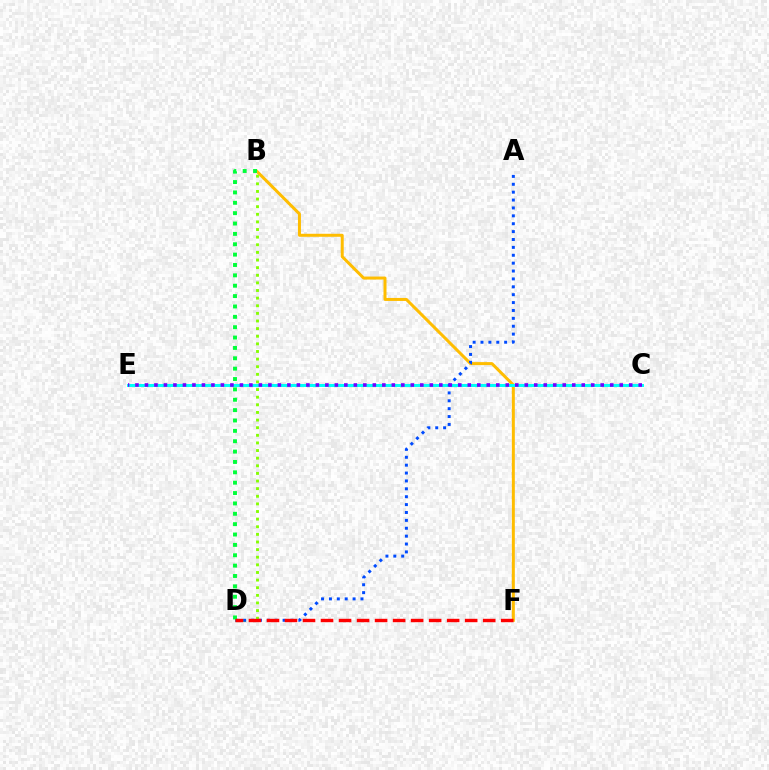{('B', 'F'): [{'color': '#ffbd00', 'line_style': 'solid', 'thickness': 2.16}], ('B', 'D'): [{'color': '#84ff00', 'line_style': 'dotted', 'thickness': 2.07}, {'color': '#00ff39', 'line_style': 'dotted', 'thickness': 2.82}], ('C', 'E'): [{'color': '#ff00cf', 'line_style': 'dotted', 'thickness': 1.54}, {'color': '#00fff6', 'line_style': 'solid', 'thickness': 2.14}, {'color': '#7200ff', 'line_style': 'dotted', 'thickness': 2.58}], ('A', 'D'): [{'color': '#004bff', 'line_style': 'dotted', 'thickness': 2.14}], ('D', 'F'): [{'color': '#ff0000', 'line_style': 'dashed', 'thickness': 2.45}]}